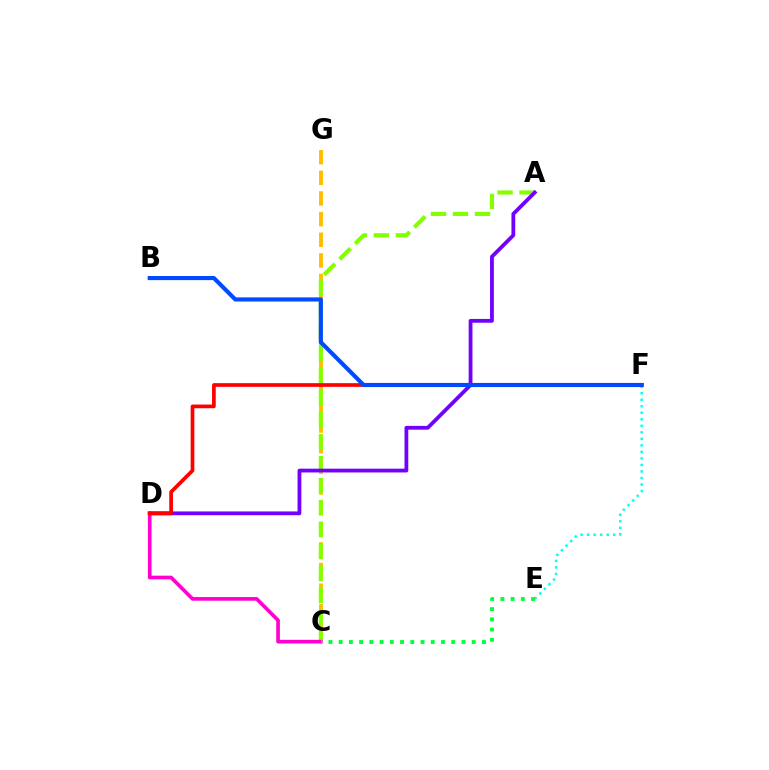{('C', 'G'): [{'color': '#ffbd00', 'line_style': 'dashed', 'thickness': 2.8}], ('A', 'C'): [{'color': '#84ff00', 'line_style': 'dashed', 'thickness': 2.99}], ('A', 'D'): [{'color': '#7200ff', 'line_style': 'solid', 'thickness': 2.73}], ('E', 'F'): [{'color': '#00fff6', 'line_style': 'dotted', 'thickness': 1.77}], ('C', 'D'): [{'color': '#ff00cf', 'line_style': 'solid', 'thickness': 2.64}], ('D', 'F'): [{'color': '#ff0000', 'line_style': 'solid', 'thickness': 2.66}], ('C', 'E'): [{'color': '#00ff39', 'line_style': 'dotted', 'thickness': 2.78}], ('B', 'F'): [{'color': '#004bff', 'line_style': 'solid', 'thickness': 2.98}]}